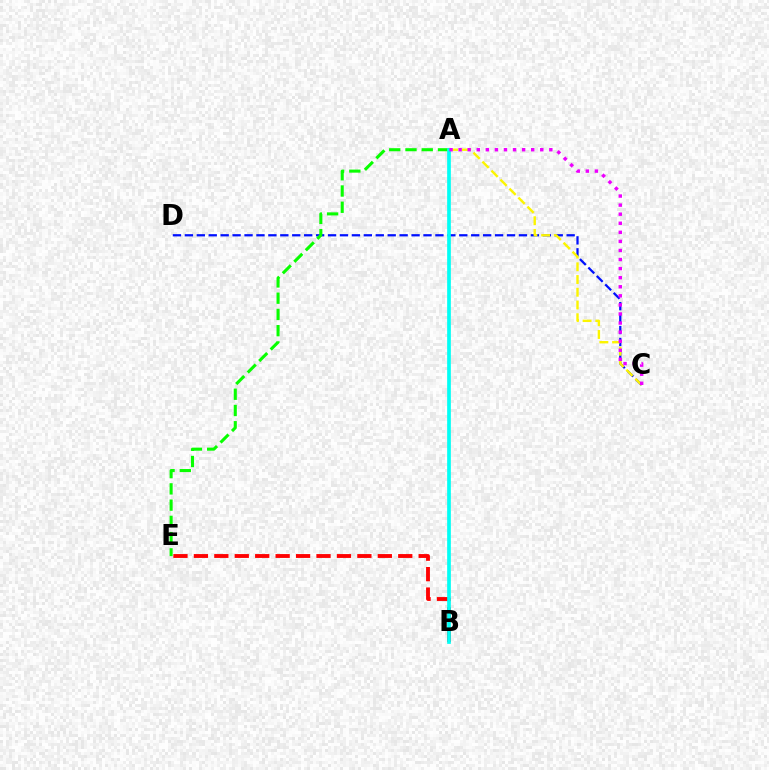{('B', 'E'): [{'color': '#ff0000', 'line_style': 'dashed', 'thickness': 2.78}], ('C', 'D'): [{'color': '#0010ff', 'line_style': 'dashed', 'thickness': 1.62}], ('A', 'C'): [{'color': '#fcf500', 'line_style': 'dashed', 'thickness': 1.73}, {'color': '#ee00ff', 'line_style': 'dotted', 'thickness': 2.46}], ('A', 'E'): [{'color': '#08ff00', 'line_style': 'dashed', 'thickness': 2.21}], ('A', 'B'): [{'color': '#00fff6', 'line_style': 'solid', 'thickness': 2.66}]}